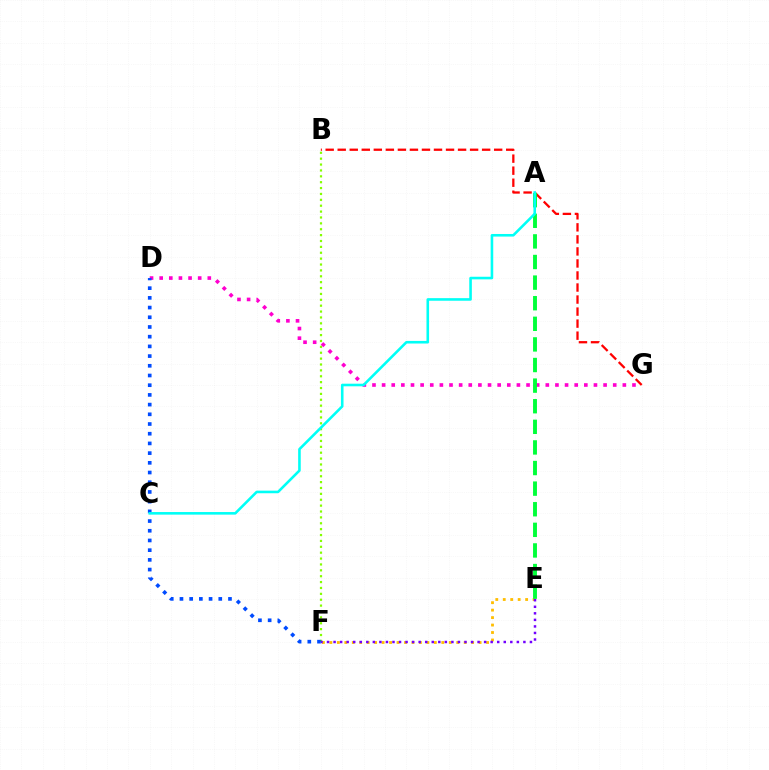{('B', 'G'): [{'color': '#ff0000', 'line_style': 'dashed', 'thickness': 1.63}], ('D', 'G'): [{'color': '#ff00cf', 'line_style': 'dotted', 'thickness': 2.62}], ('E', 'F'): [{'color': '#ffbd00', 'line_style': 'dotted', 'thickness': 2.03}, {'color': '#7200ff', 'line_style': 'dotted', 'thickness': 1.78}], ('B', 'F'): [{'color': '#84ff00', 'line_style': 'dotted', 'thickness': 1.6}], ('D', 'F'): [{'color': '#004bff', 'line_style': 'dotted', 'thickness': 2.64}], ('A', 'E'): [{'color': '#00ff39', 'line_style': 'dashed', 'thickness': 2.8}], ('A', 'C'): [{'color': '#00fff6', 'line_style': 'solid', 'thickness': 1.87}]}